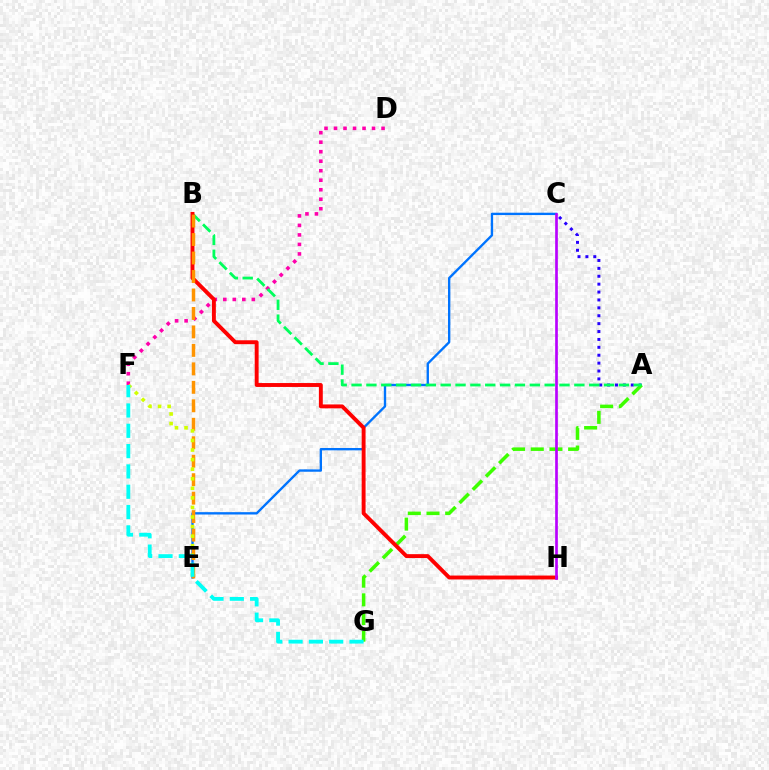{('C', 'E'): [{'color': '#0074ff', 'line_style': 'solid', 'thickness': 1.69}], ('A', 'C'): [{'color': '#2500ff', 'line_style': 'dotted', 'thickness': 2.15}], ('D', 'F'): [{'color': '#ff00ac', 'line_style': 'dotted', 'thickness': 2.58}], ('A', 'G'): [{'color': '#3dff00', 'line_style': 'dashed', 'thickness': 2.54}], ('A', 'B'): [{'color': '#00ff5c', 'line_style': 'dashed', 'thickness': 2.02}], ('B', 'H'): [{'color': '#ff0000', 'line_style': 'solid', 'thickness': 2.81}], ('B', 'E'): [{'color': '#ff9400', 'line_style': 'dashed', 'thickness': 2.51}], ('E', 'F'): [{'color': '#d1ff00', 'line_style': 'dotted', 'thickness': 2.6}], ('C', 'H'): [{'color': '#b900ff', 'line_style': 'solid', 'thickness': 1.92}], ('F', 'G'): [{'color': '#00fff6', 'line_style': 'dashed', 'thickness': 2.76}]}